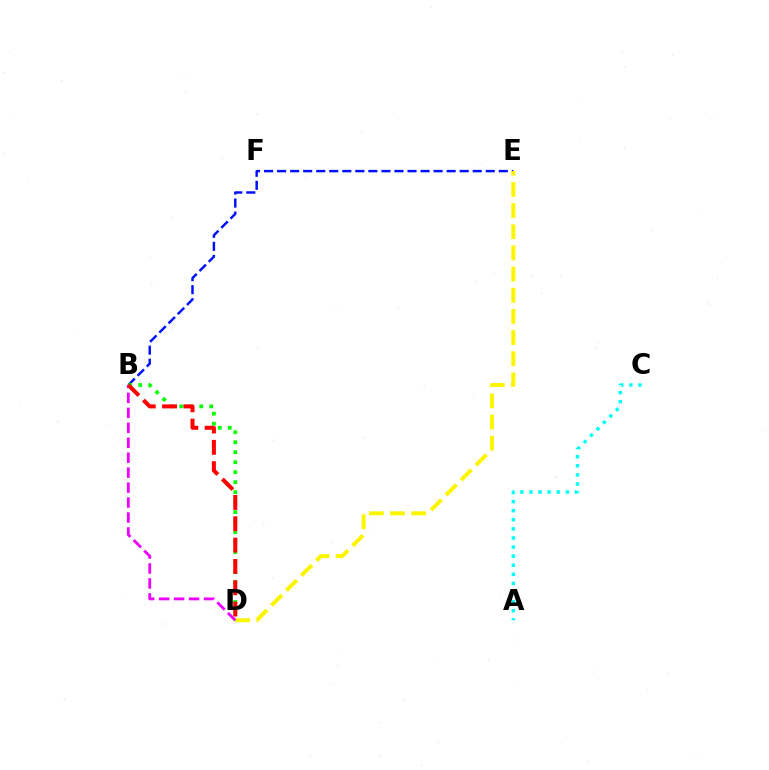{('B', 'E'): [{'color': '#0010ff', 'line_style': 'dashed', 'thickness': 1.77}], ('D', 'E'): [{'color': '#fcf500', 'line_style': 'dashed', 'thickness': 2.88}], ('A', 'C'): [{'color': '#00fff6', 'line_style': 'dotted', 'thickness': 2.47}], ('B', 'D'): [{'color': '#08ff00', 'line_style': 'dotted', 'thickness': 2.71}, {'color': '#ee00ff', 'line_style': 'dashed', 'thickness': 2.03}, {'color': '#ff0000', 'line_style': 'dashed', 'thickness': 2.9}]}